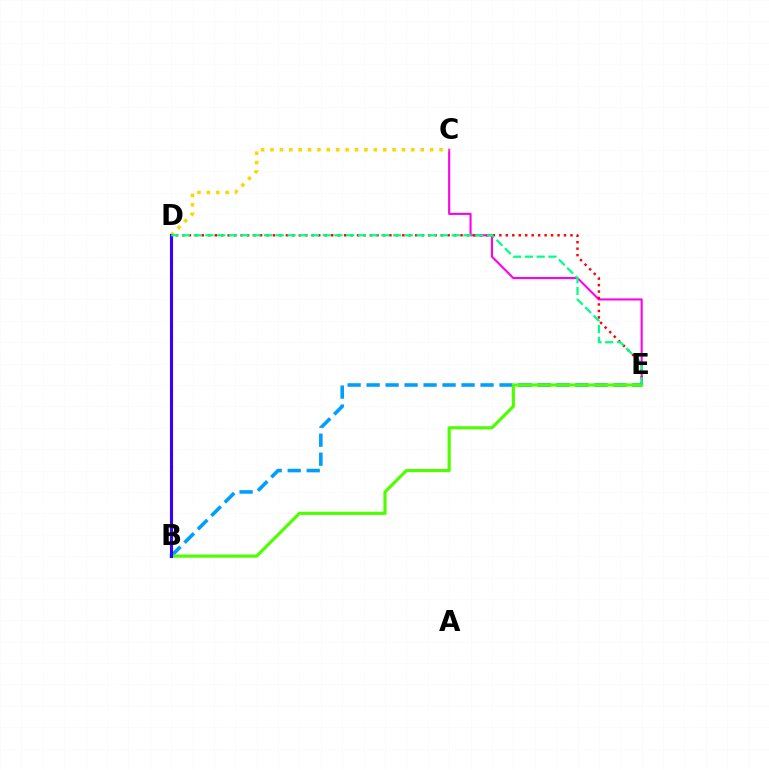{('C', 'E'): [{'color': '#ff00ed', 'line_style': 'solid', 'thickness': 1.52}], ('B', 'E'): [{'color': '#009eff', 'line_style': 'dashed', 'thickness': 2.58}, {'color': '#4fff00', 'line_style': 'solid', 'thickness': 2.29}], ('C', 'D'): [{'color': '#ffd500', 'line_style': 'dotted', 'thickness': 2.55}], ('D', 'E'): [{'color': '#ff0000', 'line_style': 'dotted', 'thickness': 1.76}, {'color': '#00ff86', 'line_style': 'dashed', 'thickness': 1.59}], ('B', 'D'): [{'color': '#3700ff', 'line_style': 'solid', 'thickness': 2.25}]}